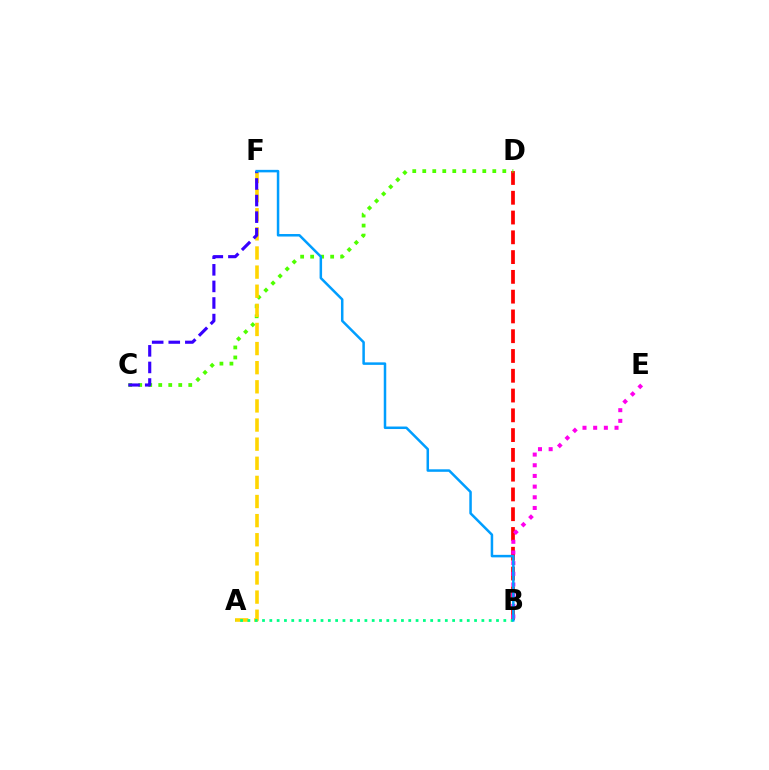{('B', 'D'): [{'color': '#ff0000', 'line_style': 'dashed', 'thickness': 2.69}], ('C', 'D'): [{'color': '#4fff00', 'line_style': 'dotted', 'thickness': 2.72}], ('B', 'E'): [{'color': '#ff00ed', 'line_style': 'dotted', 'thickness': 2.9}], ('A', 'F'): [{'color': '#ffd500', 'line_style': 'dashed', 'thickness': 2.6}], ('A', 'B'): [{'color': '#00ff86', 'line_style': 'dotted', 'thickness': 1.99}], ('C', 'F'): [{'color': '#3700ff', 'line_style': 'dashed', 'thickness': 2.25}], ('B', 'F'): [{'color': '#009eff', 'line_style': 'solid', 'thickness': 1.81}]}